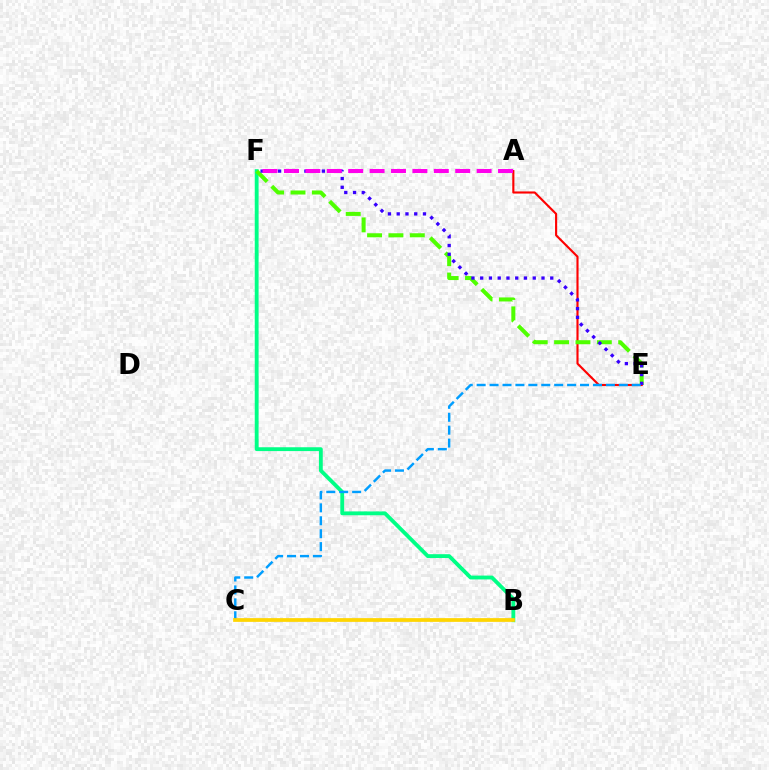{('A', 'E'): [{'color': '#ff0000', 'line_style': 'solid', 'thickness': 1.53}], ('B', 'F'): [{'color': '#00ff86', 'line_style': 'solid', 'thickness': 2.76}], ('E', 'F'): [{'color': '#4fff00', 'line_style': 'dashed', 'thickness': 2.9}, {'color': '#3700ff', 'line_style': 'dotted', 'thickness': 2.38}], ('C', 'E'): [{'color': '#009eff', 'line_style': 'dashed', 'thickness': 1.76}], ('B', 'C'): [{'color': '#ffd500', 'line_style': 'solid', 'thickness': 2.69}], ('A', 'F'): [{'color': '#ff00ed', 'line_style': 'dashed', 'thickness': 2.91}]}